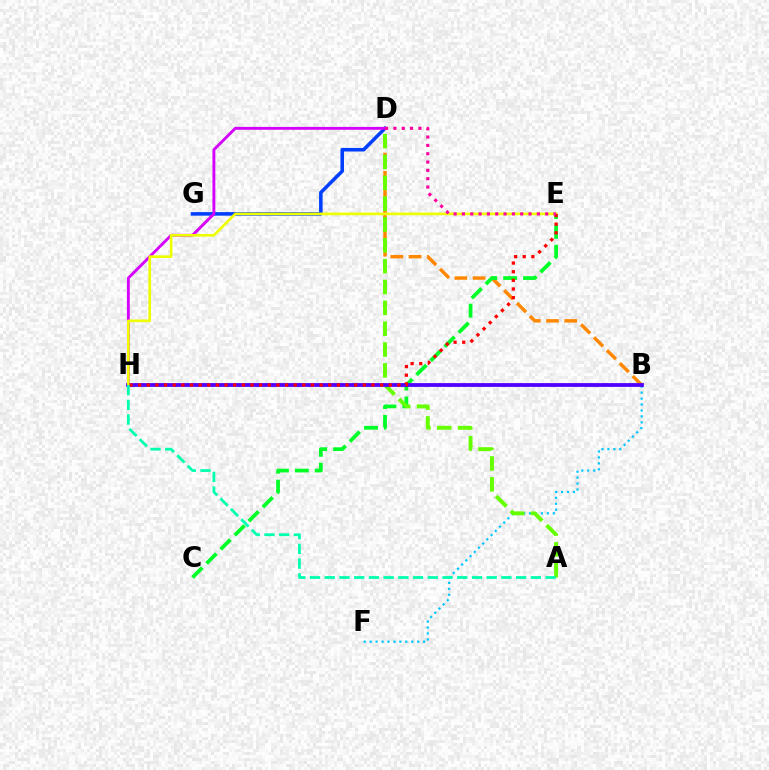{('B', 'F'): [{'color': '#00c7ff', 'line_style': 'dotted', 'thickness': 1.61}], ('B', 'D'): [{'color': '#ff8800', 'line_style': 'dashed', 'thickness': 2.48}], ('D', 'G'): [{'color': '#003fff', 'line_style': 'solid', 'thickness': 2.56}], ('C', 'E'): [{'color': '#00ff27', 'line_style': 'dashed', 'thickness': 2.7}], ('A', 'D'): [{'color': '#66ff00', 'line_style': 'dashed', 'thickness': 2.83}], ('B', 'H'): [{'color': '#4f00ff', 'line_style': 'solid', 'thickness': 2.73}], ('D', 'H'): [{'color': '#d600ff', 'line_style': 'solid', 'thickness': 2.07}], ('E', 'H'): [{'color': '#eeff00', 'line_style': 'solid', 'thickness': 1.91}, {'color': '#ff0000', 'line_style': 'dotted', 'thickness': 2.35}], ('D', 'E'): [{'color': '#ff00a0', 'line_style': 'dotted', 'thickness': 2.26}], ('A', 'H'): [{'color': '#00ffaf', 'line_style': 'dashed', 'thickness': 2.0}]}